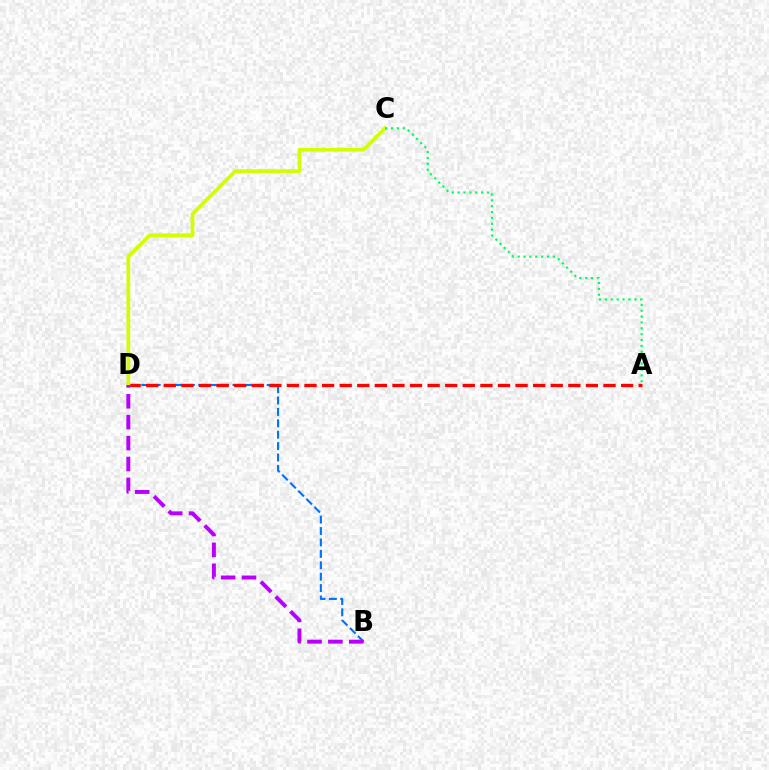{('B', 'D'): [{'color': '#0074ff', 'line_style': 'dashed', 'thickness': 1.55}, {'color': '#b900ff', 'line_style': 'dashed', 'thickness': 2.84}], ('A', 'D'): [{'color': '#ff0000', 'line_style': 'dashed', 'thickness': 2.39}], ('C', 'D'): [{'color': '#d1ff00', 'line_style': 'solid', 'thickness': 2.69}], ('A', 'C'): [{'color': '#00ff5c', 'line_style': 'dotted', 'thickness': 1.6}]}